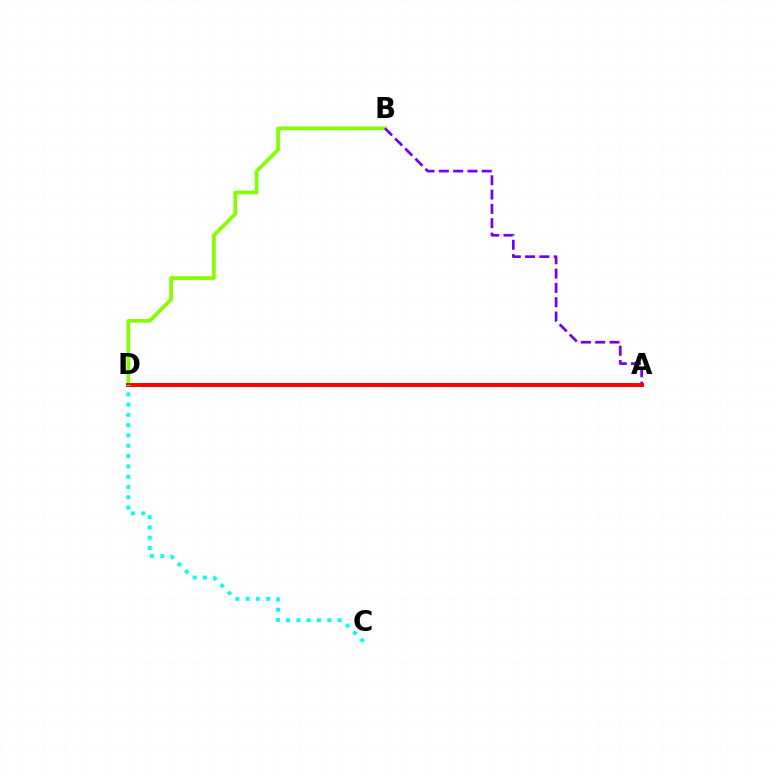{('B', 'D'): [{'color': '#84ff00', 'line_style': 'solid', 'thickness': 2.68}], ('A', 'B'): [{'color': '#7200ff', 'line_style': 'dashed', 'thickness': 1.94}], ('A', 'D'): [{'color': '#ff0000', 'line_style': 'solid', 'thickness': 2.83}], ('C', 'D'): [{'color': '#00fff6', 'line_style': 'dotted', 'thickness': 2.8}]}